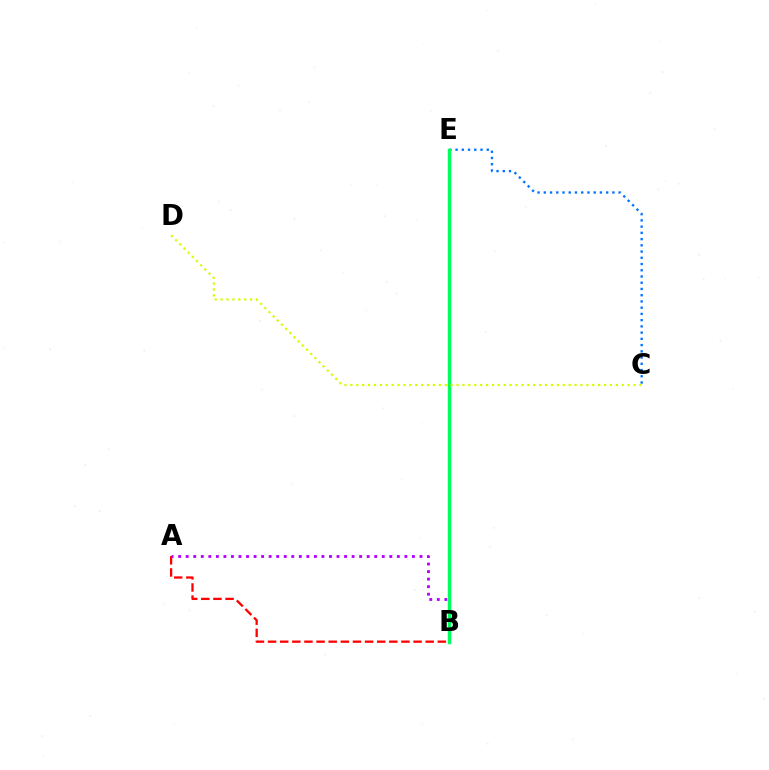{('C', 'E'): [{'color': '#0074ff', 'line_style': 'dotted', 'thickness': 1.69}], ('A', 'B'): [{'color': '#ff0000', 'line_style': 'dashed', 'thickness': 1.65}, {'color': '#b900ff', 'line_style': 'dotted', 'thickness': 2.05}], ('B', 'E'): [{'color': '#00ff5c', 'line_style': 'solid', 'thickness': 2.49}], ('C', 'D'): [{'color': '#d1ff00', 'line_style': 'dotted', 'thickness': 1.6}]}